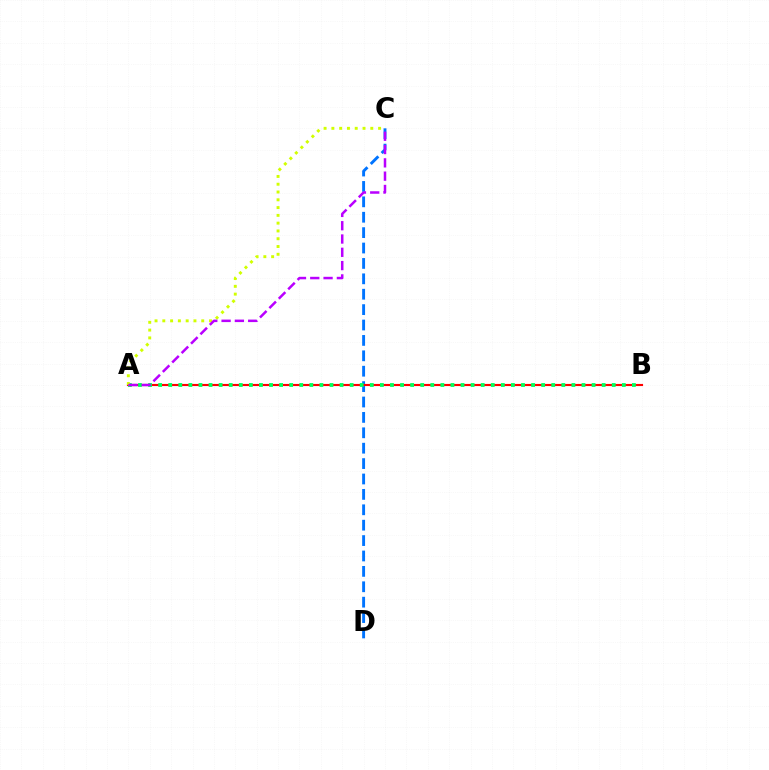{('C', 'D'): [{'color': '#0074ff', 'line_style': 'dashed', 'thickness': 2.09}], ('A', 'B'): [{'color': '#ff0000', 'line_style': 'solid', 'thickness': 1.53}, {'color': '#00ff5c', 'line_style': 'dotted', 'thickness': 2.74}], ('A', 'C'): [{'color': '#d1ff00', 'line_style': 'dotted', 'thickness': 2.12}, {'color': '#b900ff', 'line_style': 'dashed', 'thickness': 1.81}]}